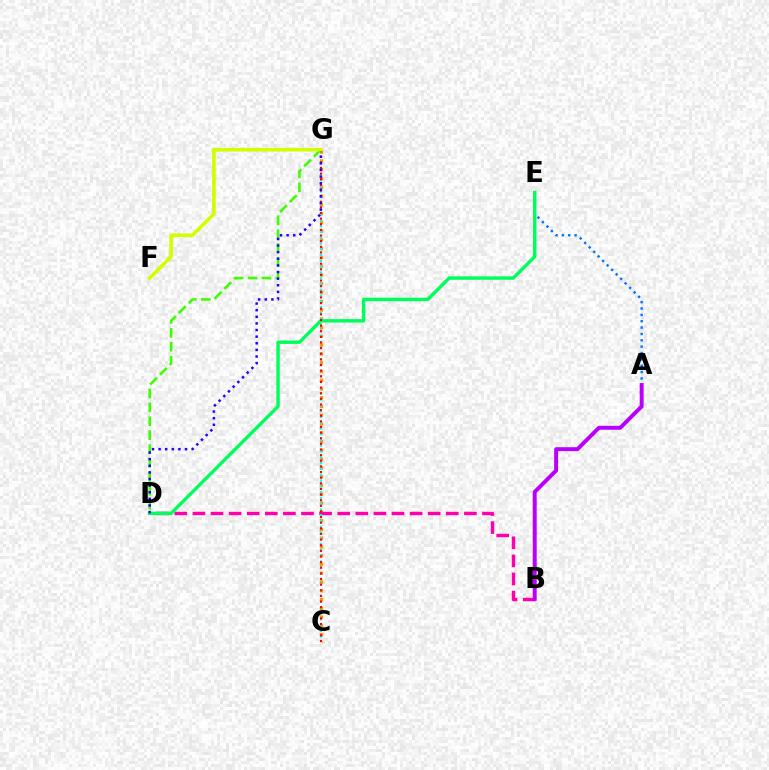{('C', 'G'): [{'color': '#ff9400', 'line_style': 'dotted', 'thickness': 2.38}, {'color': '#00fff6', 'line_style': 'dotted', 'thickness': 1.57}, {'color': '#ff0000', 'line_style': 'dotted', 'thickness': 1.53}], ('B', 'D'): [{'color': '#ff00ac', 'line_style': 'dashed', 'thickness': 2.46}], ('A', 'E'): [{'color': '#0074ff', 'line_style': 'dotted', 'thickness': 1.73}], ('D', 'G'): [{'color': '#3dff00', 'line_style': 'dashed', 'thickness': 1.89}, {'color': '#2500ff', 'line_style': 'dotted', 'thickness': 1.8}], ('A', 'B'): [{'color': '#b900ff', 'line_style': 'solid', 'thickness': 2.84}], ('D', 'E'): [{'color': '#00ff5c', 'line_style': 'solid', 'thickness': 2.46}], ('F', 'G'): [{'color': '#d1ff00', 'line_style': 'solid', 'thickness': 2.6}]}